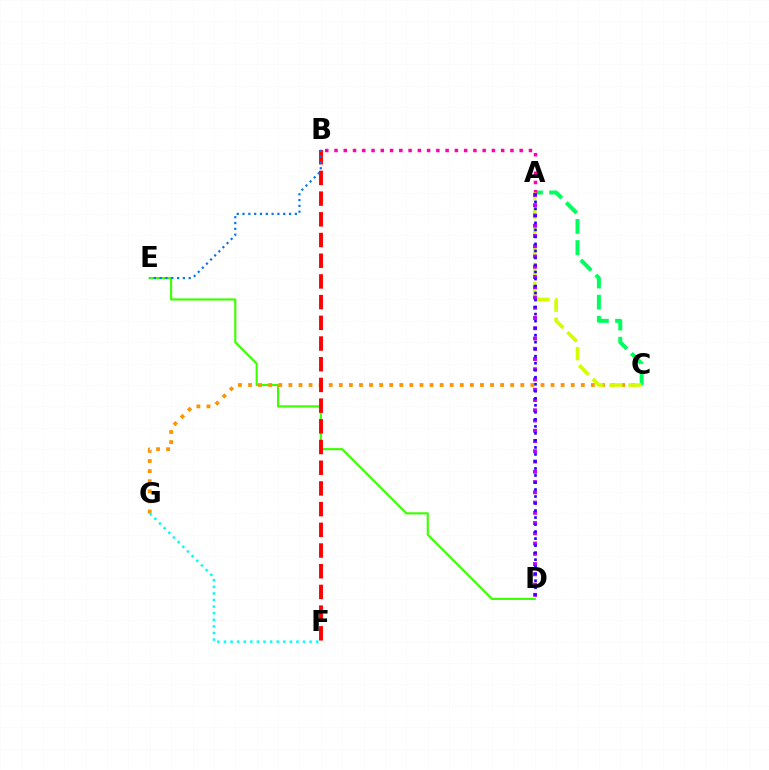{('D', 'E'): [{'color': '#3dff00', 'line_style': 'solid', 'thickness': 1.54}], ('A', 'C'): [{'color': '#00ff5c', 'line_style': 'dashed', 'thickness': 2.87}, {'color': '#d1ff00', 'line_style': 'dashed', 'thickness': 2.59}], ('C', 'G'): [{'color': '#ff9400', 'line_style': 'dotted', 'thickness': 2.74}], ('A', 'B'): [{'color': '#ff00ac', 'line_style': 'dotted', 'thickness': 2.52}], ('B', 'F'): [{'color': '#ff0000', 'line_style': 'dashed', 'thickness': 2.81}], ('B', 'E'): [{'color': '#0074ff', 'line_style': 'dotted', 'thickness': 1.58}], ('A', 'D'): [{'color': '#b900ff', 'line_style': 'dotted', 'thickness': 2.79}, {'color': '#2500ff', 'line_style': 'dotted', 'thickness': 1.91}], ('F', 'G'): [{'color': '#00fff6', 'line_style': 'dotted', 'thickness': 1.79}]}